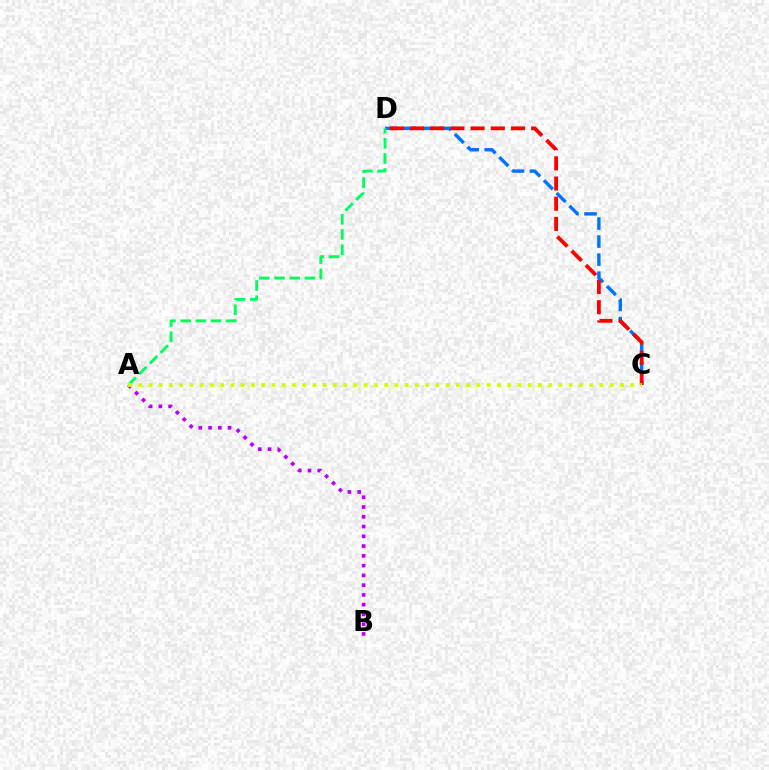{('C', 'D'): [{'color': '#0074ff', 'line_style': 'dashed', 'thickness': 2.45}, {'color': '#ff0000', 'line_style': 'dashed', 'thickness': 2.74}], ('A', 'B'): [{'color': '#b900ff', 'line_style': 'dotted', 'thickness': 2.65}], ('A', 'D'): [{'color': '#00ff5c', 'line_style': 'dashed', 'thickness': 2.06}], ('A', 'C'): [{'color': '#d1ff00', 'line_style': 'dotted', 'thickness': 2.78}]}